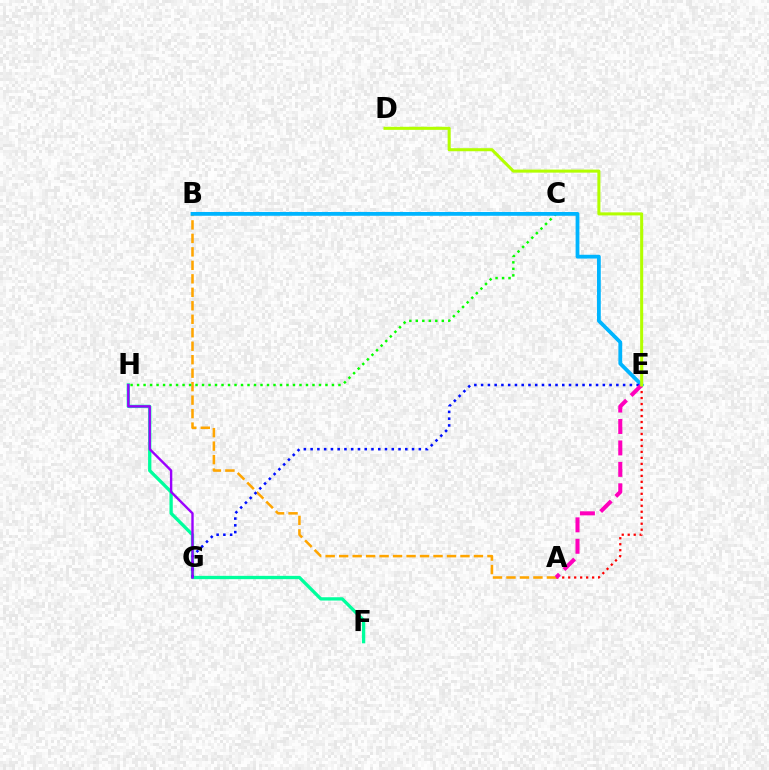{('F', 'H'): [{'color': '#00ff9d', 'line_style': 'solid', 'thickness': 2.38}], ('A', 'E'): [{'color': '#ff0000', 'line_style': 'dotted', 'thickness': 1.63}, {'color': '#ff00bd', 'line_style': 'dashed', 'thickness': 2.91}], ('A', 'B'): [{'color': '#ffa500', 'line_style': 'dashed', 'thickness': 1.83}], ('C', 'H'): [{'color': '#08ff00', 'line_style': 'dotted', 'thickness': 1.77}], ('B', 'E'): [{'color': '#00b5ff', 'line_style': 'solid', 'thickness': 2.73}], ('E', 'G'): [{'color': '#0010ff', 'line_style': 'dotted', 'thickness': 1.84}], ('G', 'H'): [{'color': '#9b00ff', 'line_style': 'solid', 'thickness': 1.72}], ('D', 'E'): [{'color': '#b3ff00', 'line_style': 'solid', 'thickness': 2.2}]}